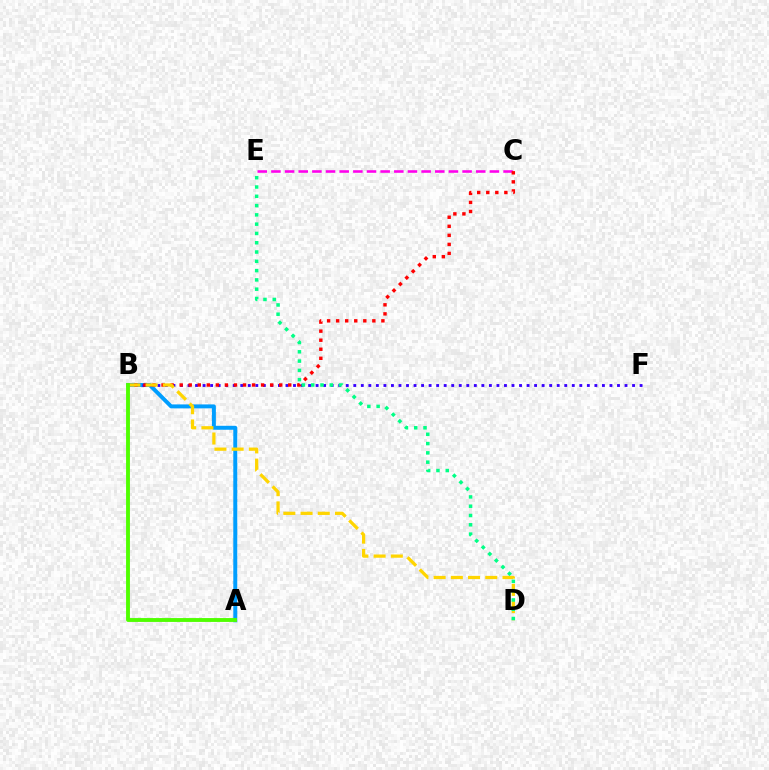{('A', 'B'): [{'color': '#009eff', 'line_style': 'solid', 'thickness': 2.85}, {'color': '#4fff00', 'line_style': 'solid', 'thickness': 2.78}], ('C', 'E'): [{'color': '#ff00ed', 'line_style': 'dashed', 'thickness': 1.86}], ('B', 'F'): [{'color': '#3700ff', 'line_style': 'dotted', 'thickness': 2.05}], ('B', 'C'): [{'color': '#ff0000', 'line_style': 'dotted', 'thickness': 2.46}], ('B', 'D'): [{'color': '#ffd500', 'line_style': 'dashed', 'thickness': 2.34}], ('D', 'E'): [{'color': '#00ff86', 'line_style': 'dotted', 'thickness': 2.52}]}